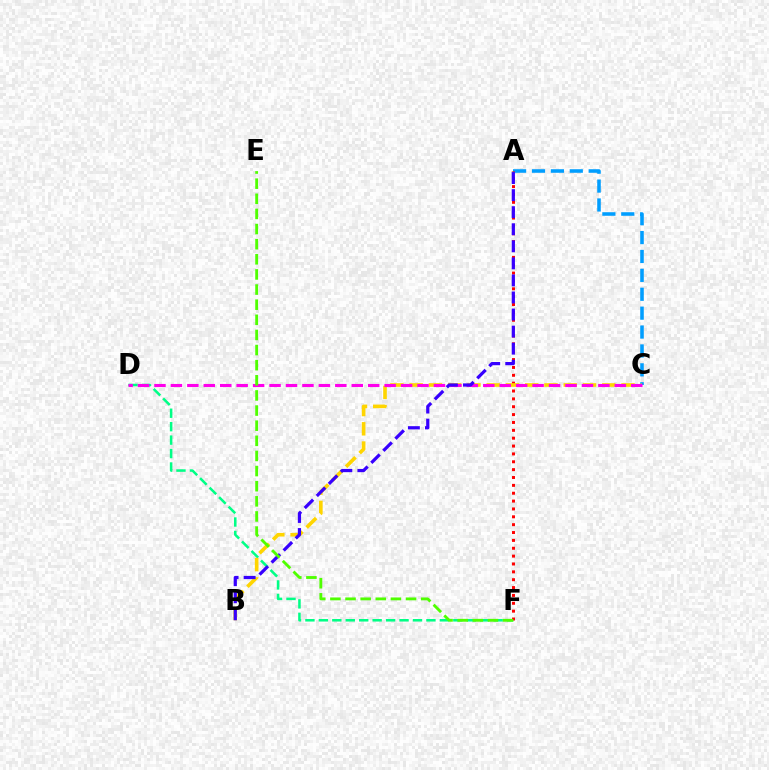{('D', 'F'): [{'color': '#00ff86', 'line_style': 'dashed', 'thickness': 1.83}], ('A', 'C'): [{'color': '#009eff', 'line_style': 'dashed', 'thickness': 2.57}], ('A', 'F'): [{'color': '#ff0000', 'line_style': 'dotted', 'thickness': 2.14}], ('B', 'C'): [{'color': '#ffd500', 'line_style': 'dashed', 'thickness': 2.62}], ('C', 'D'): [{'color': '#ff00ed', 'line_style': 'dashed', 'thickness': 2.23}], ('A', 'B'): [{'color': '#3700ff', 'line_style': 'dashed', 'thickness': 2.32}], ('E', 'F'): [{'color': '#4fff00', 'line_style': 'dashed', 'thickness': 2.05}]}